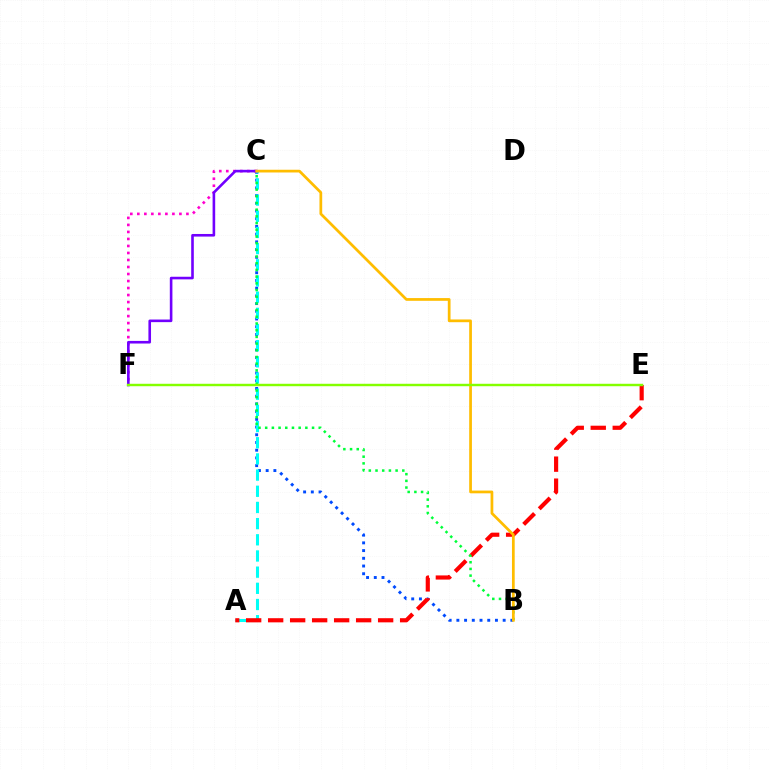{('B', 'C'): [{'color': '#004bff', 'line_style': 'dotted', 'thickness': 2.1}, {'color': '#00ff39', 'line_style': 'dotted', 'thickness': 1.82}, {'color': '#ffbd00', 'line_style': 'solid', 'thickness': 1.97}], ('A', 'C'): [{'color': '#00fff6', 'line_style': 'dashed', 'thickness': 2.2}], ('A', 'E'): [{'color': '#ff0000', 'line_style': 'dashed', 'thickness': 2.99}], ('C', 'F'): [{'color': '#ff00cf', 'line_style': 'dotted', 'thickness': 1.91}, {'color': '#7200ff', 'line_style': 'solid', 'thickness': 1.88}], ('E', 'F'): [{'color': '#84ff00', 'line_style': 'solid', 'thickness': 1.76}]}